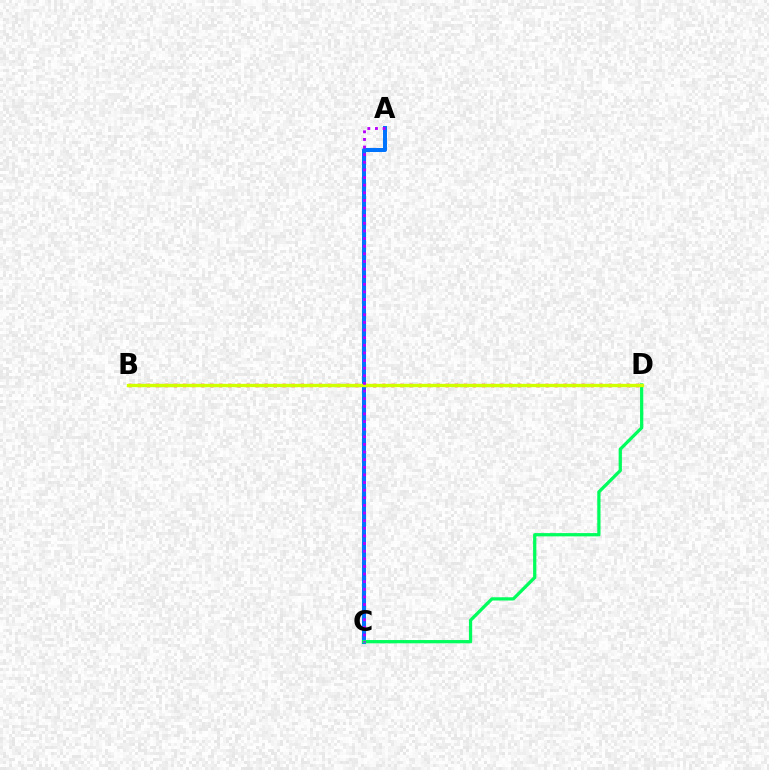{('B', 'D'): [{'color': '#ff0000', 'line_style': 'dotted', 'thickness': 2.46}, {'color': '#d1ff00', 'line_style': 'solid', 'thickness': 2.4}], ('A', 'C'): [{'color': '#0074ff', 'line_style': 'solid', 'thickness': 2.91}, {'color': '#b900ff', 'line_style': 'dotted', 'thickness': 2.07}], ('C', 'D'): [{'color': '#00ff5c', 'line_style': 'solid', 'thickness': 2.34}]}